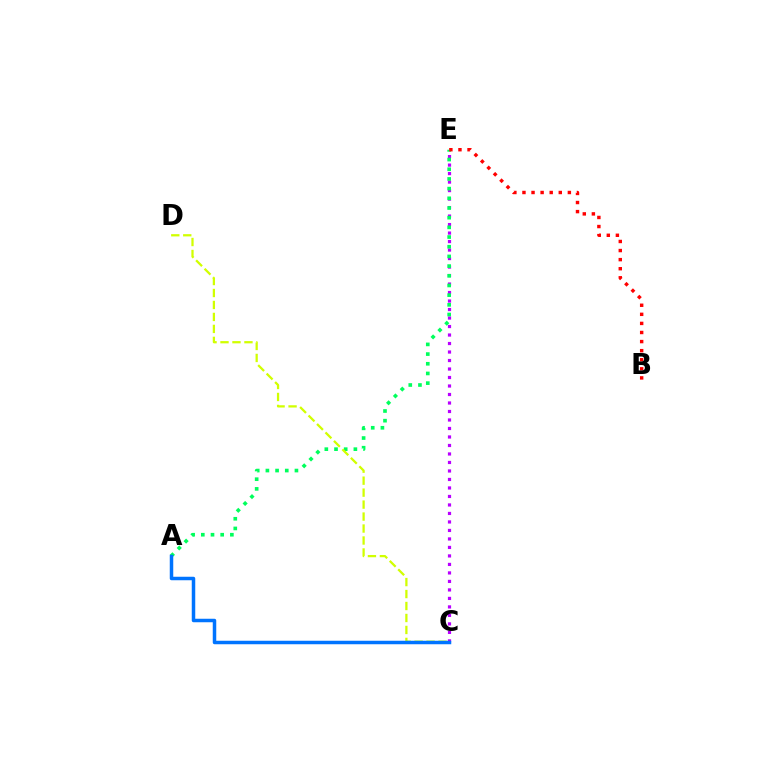{('C', 'E'): [{'color': '#b900ff', 'line_style': 'dotted', 'thickness': 2.31}], ('A', 'E'): [{'color': '#00ff5c', 'line_style': 'dotted', 'thickness': 2.63}], ('B', 'E'): [{'color': '#ff0000', 'line_style': 'dotted', 'thickness': 2.47}], ('C', 'D'): [{'color': '#d1ff00', 'line_style': 'dashed', 'thickness': 1.63}], ('A', 'C'): [{'color': '#0074ff', 'line_style': 'solid', 'thickness': 2.52}]}